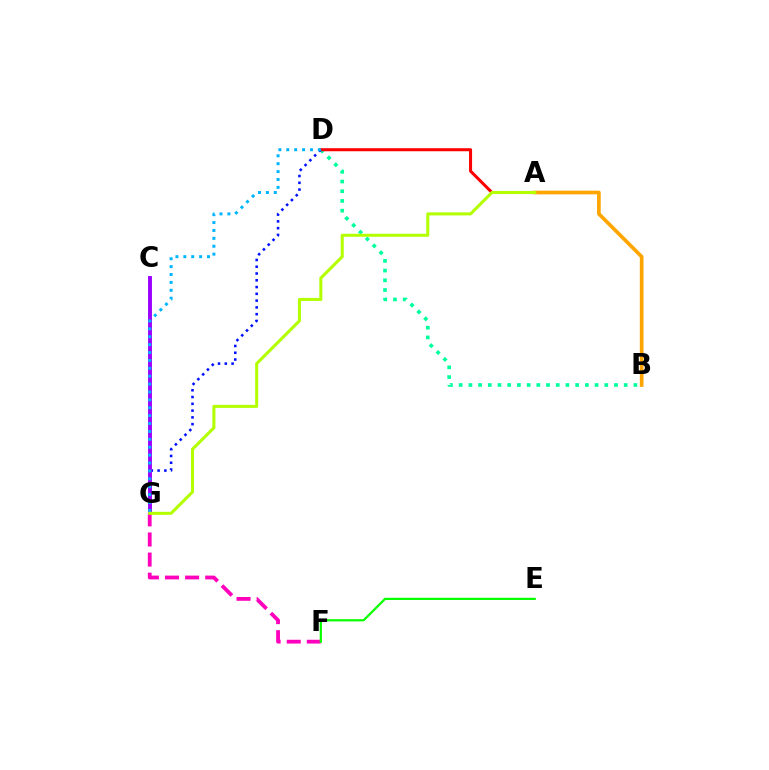{('B', 'D'): [{'color': '#00ff9d', 'line_style': 'dotted', 'thickness': 2.64}], ('A', 'D'): [{'color': '#ff0000', 'line_style': 'solid', 'thickness': 2.19}], ('D', 'G'): [{'color': '#0010ff', 'line_style': 'dotted', 'thickness': 1.84}, {'color': '#00b5ff', 'line_style': 'dotted', 'thickness': 2.14}], ('C', 'G'): [{'color': '#9b00ff', 'line_style': 'solid', 'thickness': 2.8}], ('F', 'G'): [{'color': '#ff00bd', 'line_style': 'dashed', 'thickness': 2.73}], ('A', 'B'): [{'color': '#ffa500', 'line_style': 'solid', 'thickness': 2.64}], ('E', 'F'): [{'color': '#08ff00', 'line_style': 'solid', 'thickness': 1.59}], ('A', 'G'): [{'color': '#b3ff00', 'line_style': 'solid', 'thickness': 2.19}]}